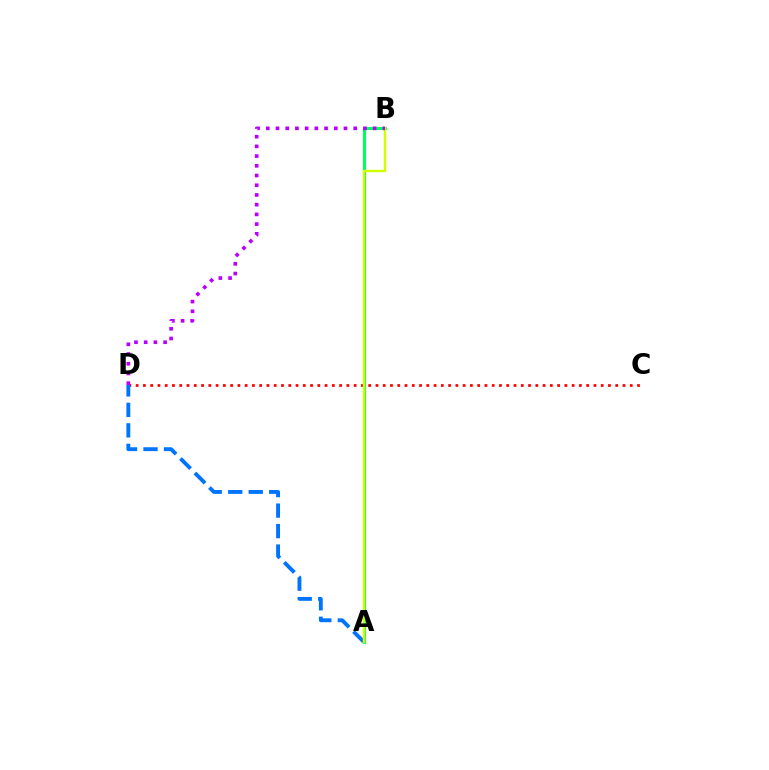{('C', 'D'): [{'color': '#ff0000', 'line_style': 'dotted', 'thickness': 1.97}], ('A', 'B'): [{'color': '#00ff5c', 'line_style': 'solid', 'thickness': 2.25}, {'color': '#d1ff00', 'line_style': 'solid', 'thickness': 1.74}], ('A', 'D'): [{'color': '#0074ff', 'line_style': 'dashed', 'thickness': 2.78}], ('B', 'D'): [{'color': '#b900ff', 'line_style': 'dotted', 'thickness': 2.64}]}